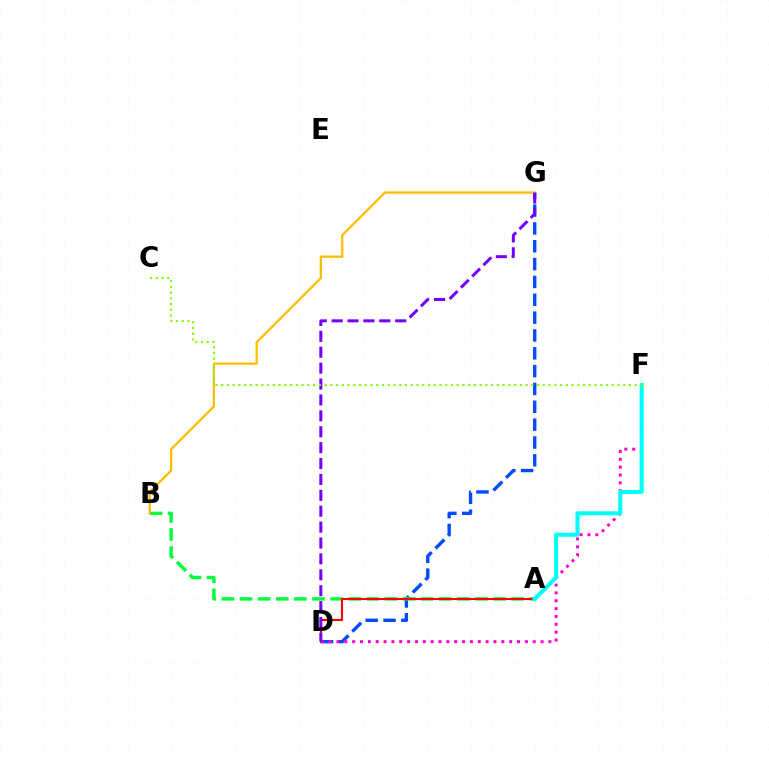{('D', 'G'): [{'color': '#004bff', 'line_style': 'dashed', 'thickness': 2.42}, {'color': '#7200ff', 'line_style': 'dashed', 'thickness': 2.16}], ('A', 'B'): [{'color': '#00ff39', 'line_style': 'dashed', 'thickness': 2.46}], ('B', 'G'): [{'color': '#ffbd00', 'line_style': 'solid', 'thickness': 1.63}], ('A', 'D'): [{'color': '#ff0000', 'line_style': 'solid', 'thickness': 1.52}], ('D', 'F'): [{'color': '#ff00cf', 'line_style': 'dotted', 'thickness': 2.13}], ('A', 'F'): [{'color': '#00fff6', 'line_style': 'solid', 'thickness': 2.92}], ('C', 'F'): [{'color': '#84ff00', 'line_style': 'dotted', 'thickness': 1.56}]}